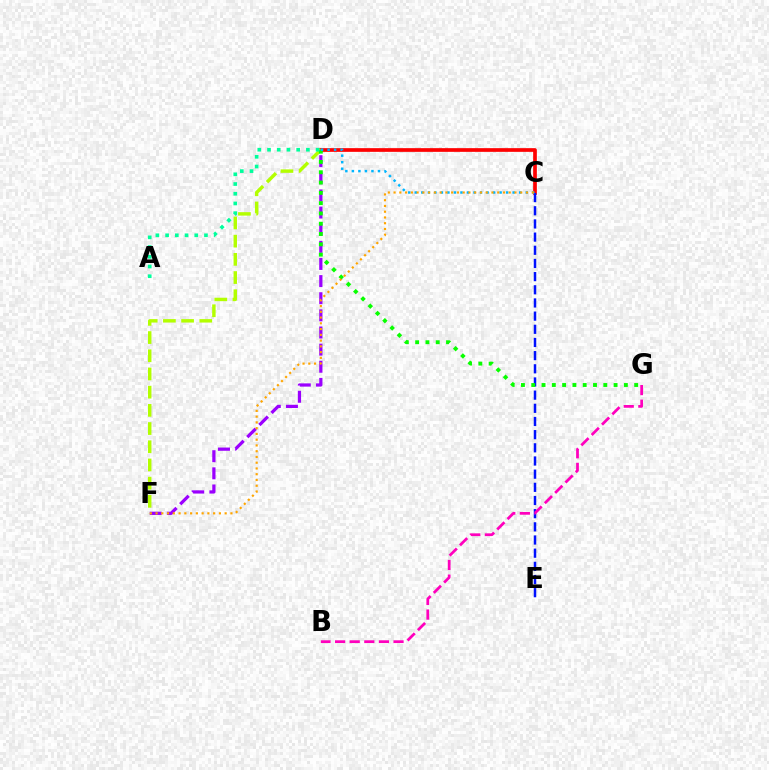{('C', 'D'): [{'color': '#ff0000', 'line_style': 'solid', 'thickness': 2.66}, {'color': '#00b5ff', 'line_style': 'dotted', 'thickness': 1.77}], ('C', 'E'): [{'color': '#0010ff', 'line_style': 'dashed', 'thickness': 1.79}], ('D', 'F'): [{'color': '#9b00ff', 'line_style': 'dashed', 'thickness': 2.33}, {'color': '#b3ff00', 'line_style': 'dashed', 'thickness': 2.47}], ('D', 'G'): [{'color': '#08ff00', 'line_style': 'dotted', 'thickness': 2.8}], ('B', 'G'): [{'color': '#ff00bd', 'line_style': 'dashed', 'thickness': 1.98}], ('A', 'D'): [{'color': '#00ff9d', 'line_style': 'dotted', 'thickness': 2.64}], ('C', 'F'): [{'color': '#ffa500', 'line_style': 'dotted', 'thickness': 1.56}]}